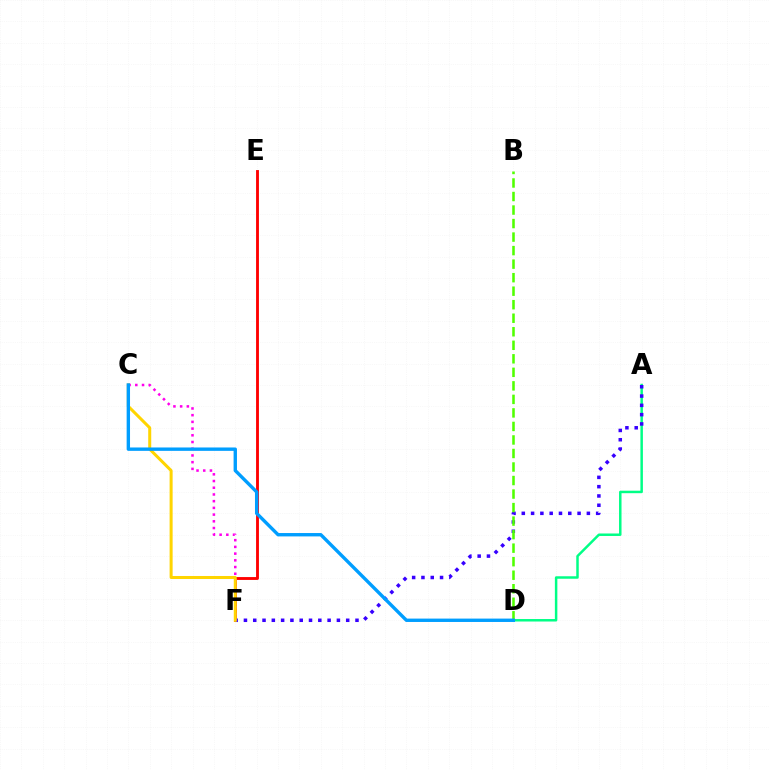{('A', 'D'): [{'color': '#00ff86', 'line_style': 'solid', 'thickness': 1.79}], ('E', 'F'): [{'color': '#ff0000', 'line_style': 'solid', 'thickness': 2.06}], ('A', 'F'): [{'color': '#3700ff', 'line_style': 'dotted', 'thickness': 2.53}], ('C', 'F'): [{'color': '#ff00ed', 'line_style': 'dotted', 'thickness': 1.82}, {'color': '#ffd500', 'line_style': 'solid', 'thickness': 2.17}], ('B', 'D'): [{'color': '#4fff00', 'line_style': 'dashed', 'thickness': 1.84}], ('C', 'D'): [{'color': '#009eff', 'line_style': 'solid', 'thickness': 2.43}]}